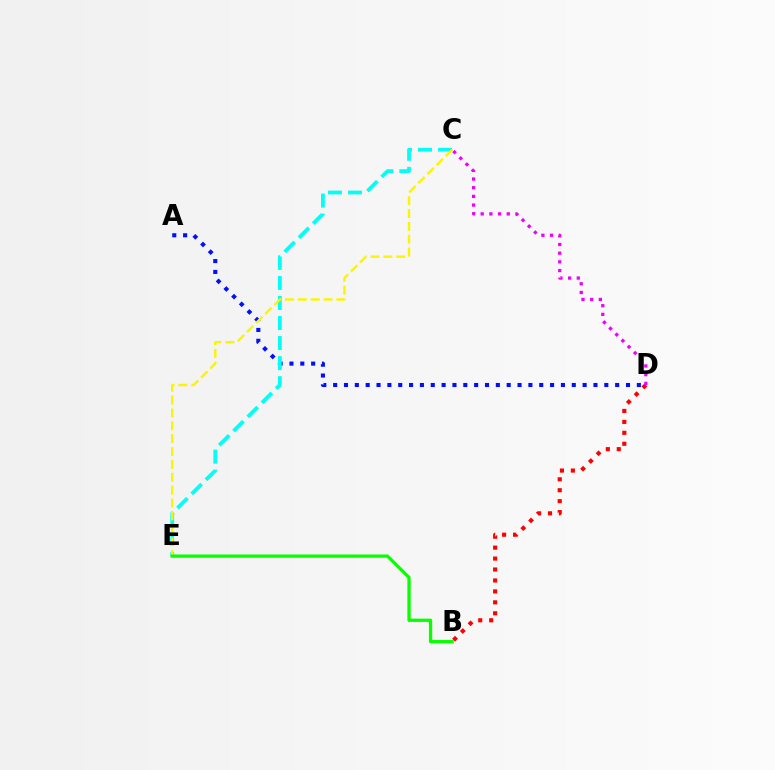{('A', 'D'): [{'color': '#0010ff', 'line_style': 'dotted', 'thickness': 2.95}], ('B', 'D'): [{'color': '#ff0000', 'line_style': 'dotted', 'thickness': 2.97}], ('C', 'E'): [{'color': '#00fff6', 'line_style': 'dashed', 'thickness': 2.72}, {'color': '#fcf500', 'line_style': 'dashed', 'thickness': 1.75}], ('C', 'D'): [{'color': '#ee00ff', 'line_style': 'dotted', 'thickness': 2.36}], ('B', 'E'): [{'color': '#08ff00', 'line_style': 'solid', 'thickness': 2.36}]}